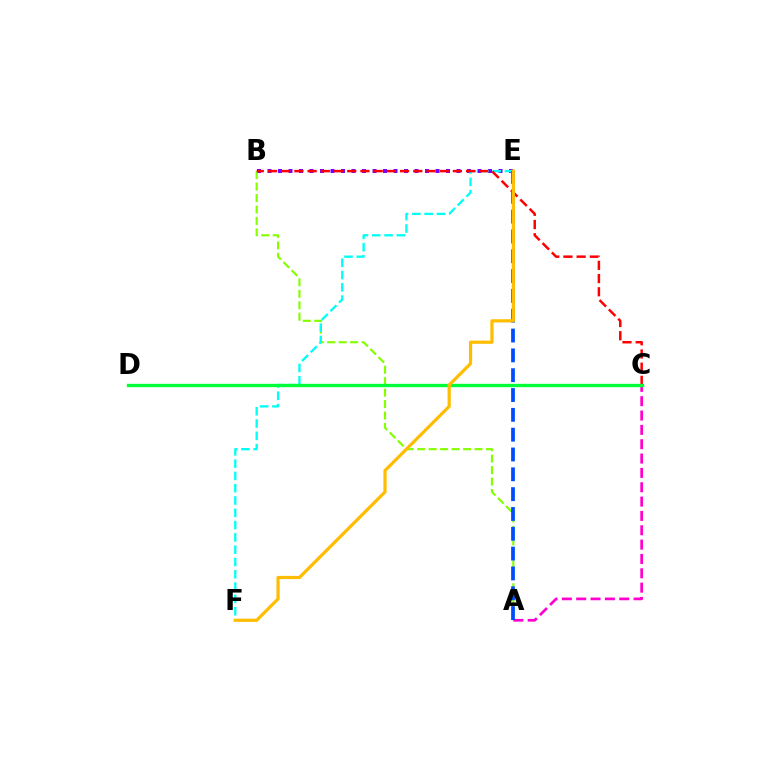{('B', 'E'): [{'color': '#7200ff', 'line_style': 'dotted', 'thickness': 2.85}], ('A', 'B'): [{'color': '#84ff00', 'line_style': 'dashed', 'thickness': 1.56}], ('A', 'C'): [{'color': '#ff00cf', 'line_style': 'dashed', 'thickness': 1.95}], ('E', 'F'): [{'color': '#00fff6', 'line_style': 'dashed', 'thickness': 1.67}, {'color': '#ffbd00', 'line_style': 'solid', 'thickness': 2.31}], ('A', 'E'): [{'color': '#004bff', 'line_style': 'dashed', 'thickness': 2.69}], ('B', 'C'): [{'color': '#ff0000', 'line_style': 'dashed', 'thickness': 1.79}], ('C', 'D'): [{'color': '#00ff39', 'line_style': 'solid', 'thickness': 2.41}]}